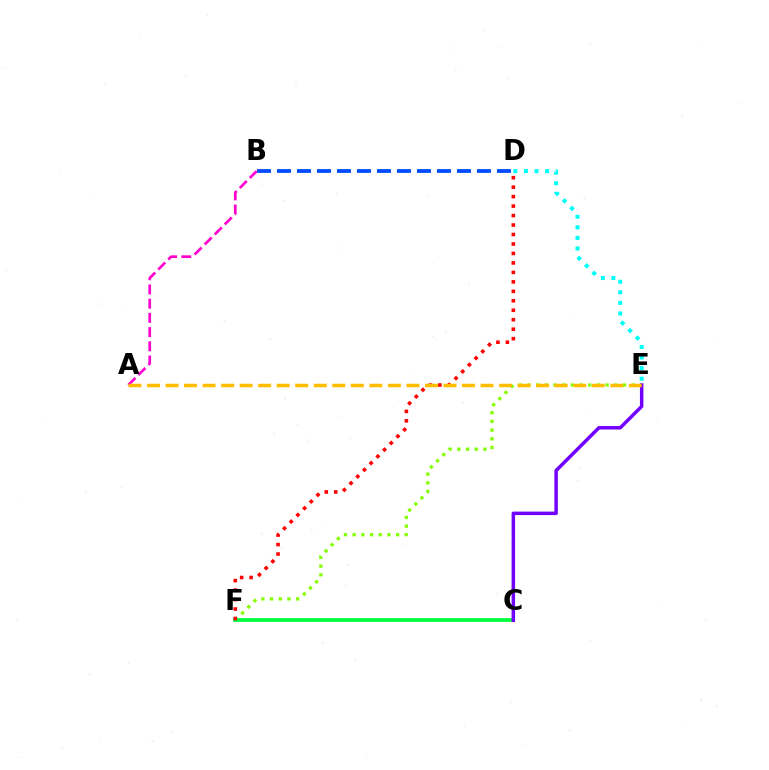{('E', 'F'): [{'color': '#84ff00', 'line_style': 'dotted', 'thickness': 2.36}], ('B', 'D'): [{'color': '#004bff', 'line_style': 'dashed', 'thickness': 2.72}], ('C', 'F'): [{'color': '#00ff39', 'line_style': 'solid', 'thickness': 2.68}], ('C', 'E'): [{'color': '#7200ff', 'line_style': 'solid', 'thickness': 2.51}], ('D', 'F'): [{'color': '#ff0000', 'line_style': 'dotted', 'thickness': 2.57}], ('D', 'E'): [{'color': '#00fff6', 'line_style': 'dotted', 'thickness': 2.88}], ('A', 'B'): [{'color': '#ff00cf', 'line_style': 'dashed', 'thickness': 1.93}], ('A', 'E'): [{'color': '#ffbd00', 'line_style': 'dashed', 'thickness': 2.52}]}